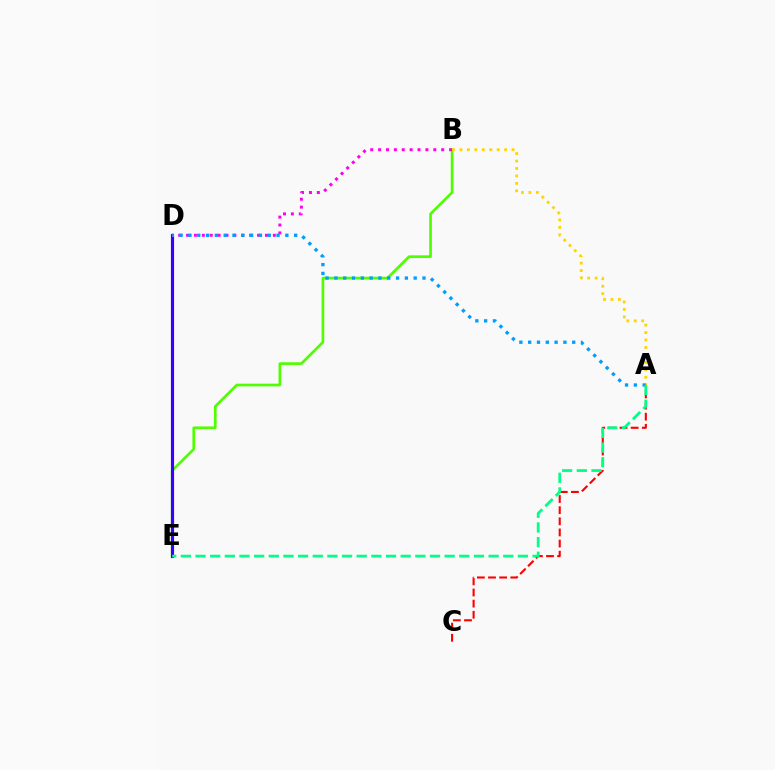{('B', 'E'): [{'color': '#4fff00', 'line_style': 'solid', 'thickness': 1.93}], ('D', 'E'): [{'color': '#3700ff', 'line_style': 'solid', 'thickness': 2.26}], ('B', 'D'): [{'color': '#ff00ed', 'line_style': 'dotted', 'thickness': 2.14}], ('A', 'B'): [{'color': '#ffd500', 'line_style': 'dotted', 'thickness': 2.02}], ('A', 'C'): [{'color': '#ff0000', 'line_style': 'dashed', 'thickness': 1.51}], ('A', 'D'): [{'color': '#009eff', 'line_style': 'dotted', 'thickness': 2.39}], ('A', 'E'): [{'color': '#00ff86', 'line_style': 'dashed', 'thickness': 1.99}]}